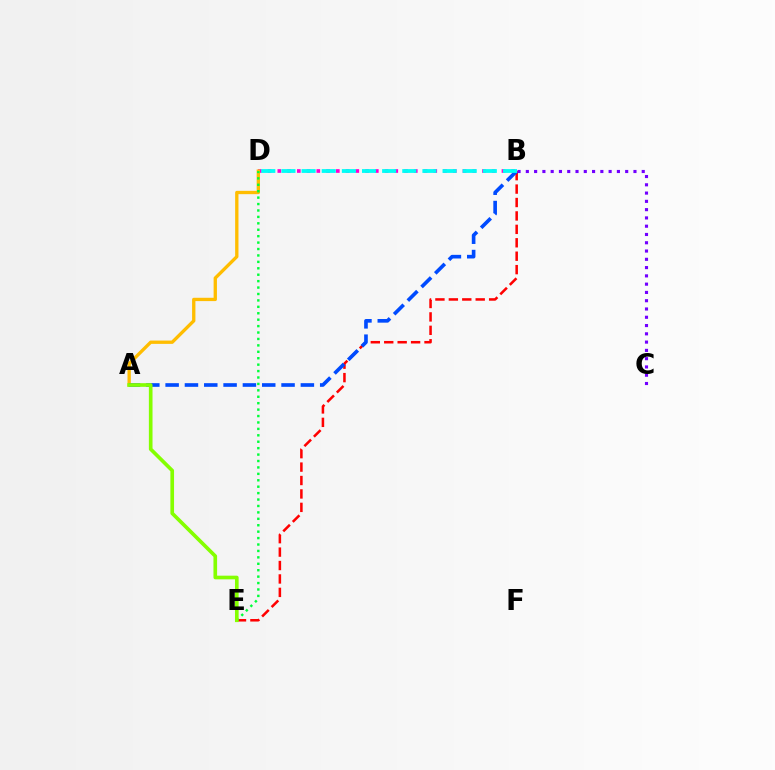{('B', 'E'): [{'color': '#ff0000', 'line_style': 'dashed', 'thickness': 1.82}], ('B', 'D'): [{'color': '#ff00cf', 'line_style': 'dotted', 'thickness': 2.65}, {'color': '#00fff6', 'line_style': 'dashed', 'thickness': 2.74}], ('A', 'D'): [{'color': '#ffbd00', 'line_style': 'solid', 'thickness': 2.39}], ('A', 'B'): [{'color': '#004bff', 'line_style': 'dashed', 'thickness': 2.62}], ('D', 'E'): [{'color': '#00ff39', 'line_style': 'dotted', 'thickness': 1.75}], ('B', 'C'): [{'color': '#7200ff', 'line_style': 'dotted', 'thickness': 2.25}], ('A', 'E'): [{'color': '#84ff00', 'line_style': 'solid', 'thickness': 2.63}]}